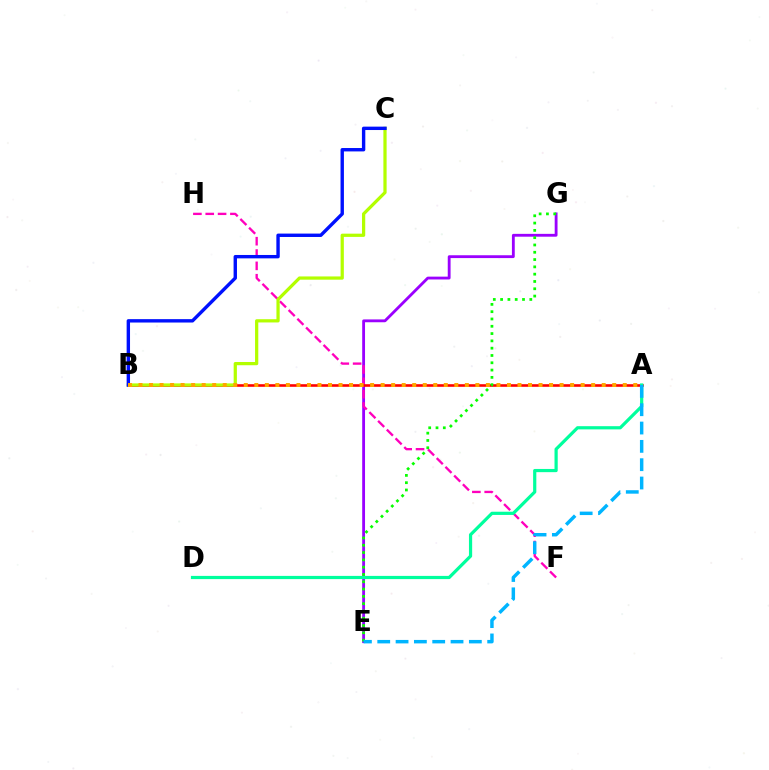{('E', 'G'): [{'color': '#9b00ff', 'line_style': 'solid', 'thickness': 2.04}, {'color': '#08ff00', 'line_style': 'dotted', 'thickness': 1.98}], ('F', 'H'): [{'color': '#ff00bd', 'line_style': 'dashed', 'thickness': 1.68}], ('A', 'B'): [{'color': '#ff0000', 'line_style': 'solid', 'thickness': 1.88}, {'color': '#ffa500', 'line_style': 'dotted', 'thickness': 2.86}], ('B', 'C'): [{'color': '#b3ff00', 'line_style': 'solid', 'thickness': 2.33}, {'color': '#0010ff', 'line_style': 'solid', 'thickness': 2.44}], ('A', 'D'): [{'color': '#00ff9d', 'line_style': 'solid', 'thickness': 2.31}], ('A', 'E'): [{'color': '#00b5ff', 'line_style': 'dashed', 'thickness': 2.49}]}